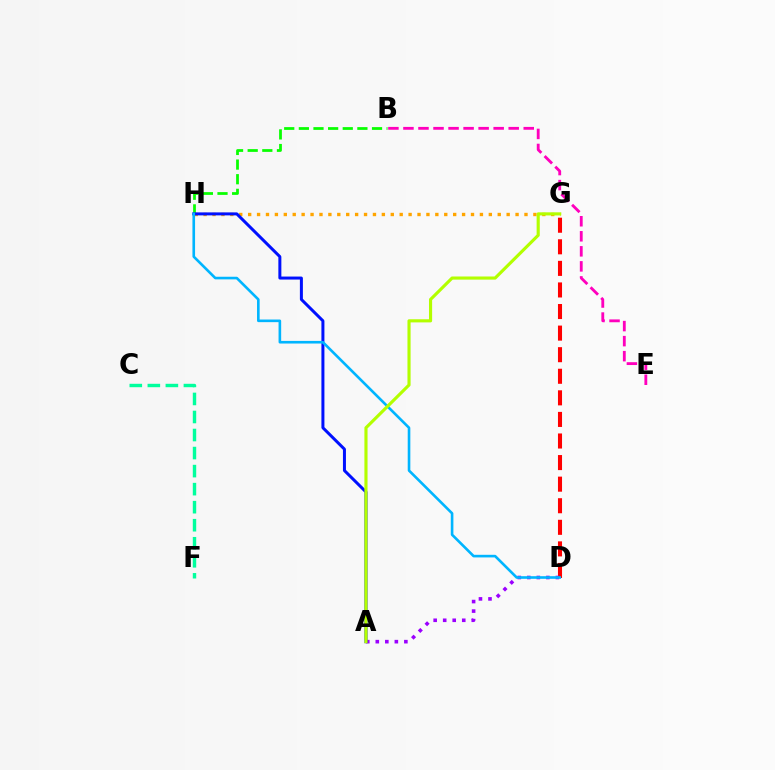{('C', 'F'): [{'color': '#00ff9d', 'line_style': 'dashed', 'thickness': 2.45}], ('D', 'G'): [{'color': '#ff0000', 'line_style': 'dashed', 'thickness': 2.93}], ('A', 'D'): [{'color': '#9b00ff', 'line_style': 'dotted', 'thickness': 2.59}], ('B', 'H'): [{'color': '#08ff00', 'line_style': 'dashed', 'thickness': 1.99}], ('G', 'H'): [{'color': '#ffa500', 'line_style': 'dotted', 'thickness': 2.42}], ('A', 'H'): [{'color': '#0010ff', 'line_style': 'solid', 'thickness': 2.16}], ('D', 'H'): [{'color': '#00b5ff', 'line_style': 'solid', 'thickness': 1.89}], ('B', 'E'): [{'color': '#ff00bd', 'line_style': 'dashed', 'thickness': 2.04}], ('A', 'G'): [{'color': '#b3ff00', 'line_style': 'solid', 'thickness': 2.25}]}